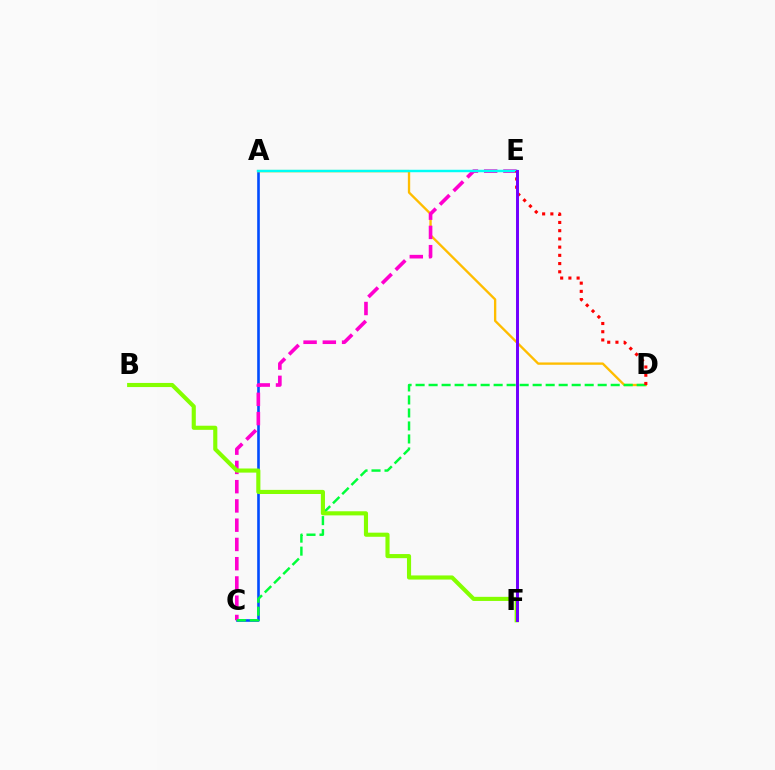{('A', 'C'): [{'color': '#004bff', 'line_style': 'solid', 'thickness': 1.89}], ('A', 'D'): [{'color': '#ffbd00', 'line_style': 'solid', 'thickness': 1.69}], ('C', 'E'): [{'color': '#ff00cf', 'line_style': 'dashed', 'thickness': 2.62}], ('A', 'E'): [{'color': '#00fff6', 'line_style': 'solid', 'thickness': 1.76}], ('C', 'D'): [{'color': '#00ff39', 'line_style': 'dashed', 'thickness': 1.77}], ('D', 'E'): [{'color': '#ff0000', 'line_style': 'dotted', 'thickness': 2.23}], ('B', 'F'): [{'color': '#84ff00', 'line_style': 'solid', 'thickness': 2.96}], ('E', 'F'): [{'color': '#7200ff', 'line_style': 'solid', 'thickness': 2.14}]}